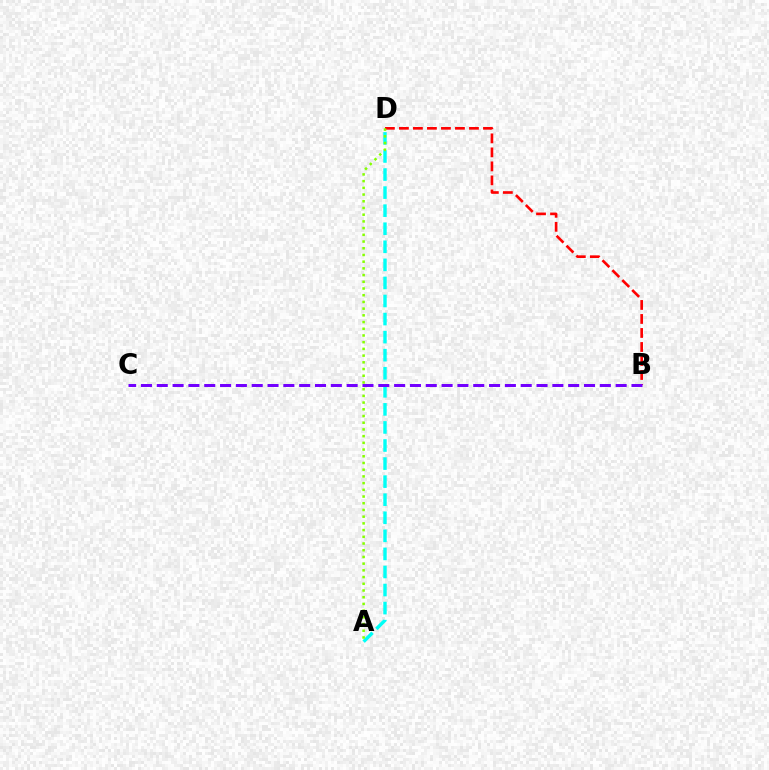{('B', 'D'): [{'color': '#ff0000', 'line_style': 'dashed', 'thickness': 1.9}], ('A', 'D'): [{'color': '#00fff6', 'line_style': 'dashed', 'thickness': 2.45}, {'color': '#84ff00', 'line_style': 'dotted', 'thickness': 1.82}], ('B', 'C'): [{'color': '#7200ff', 'line_style': 'dashed', 'thickness': 2.15}]}